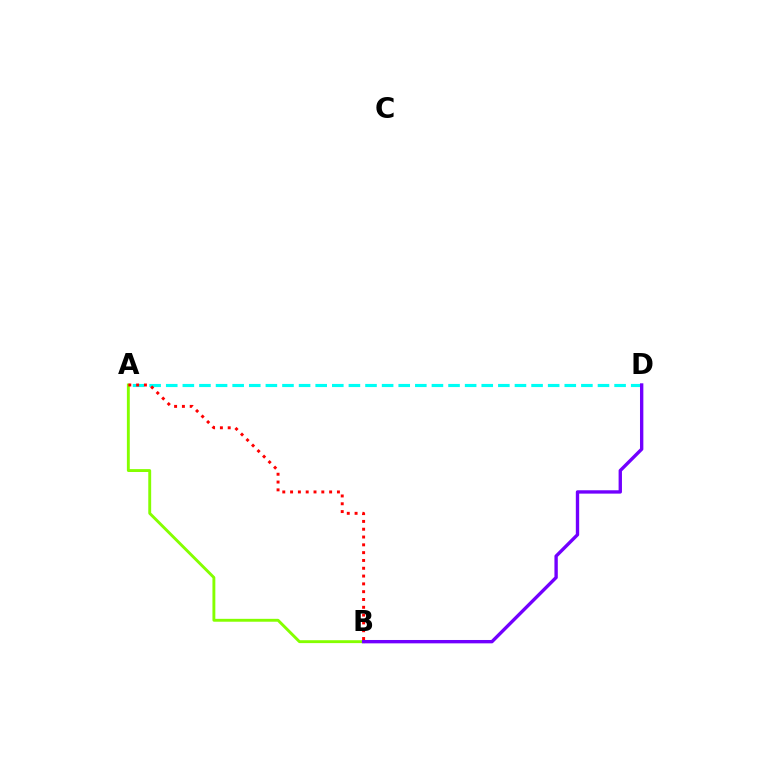{('A', 'B'): [{'color': '#84ff00', 'line_style': 'solid', 'thickness': 2.08}, {'color': '#ff0000', 'line_style': 'dotted', 'thickness': 2.12}], ('A', 'D'): [{'color': '#00fff6', 'line_style': 'dashed', 'thickness': 2.26}], ('B', 'D'): [{'color': '#7200ff', 'line_style': 'solid', 'thickness': 2.42}]}